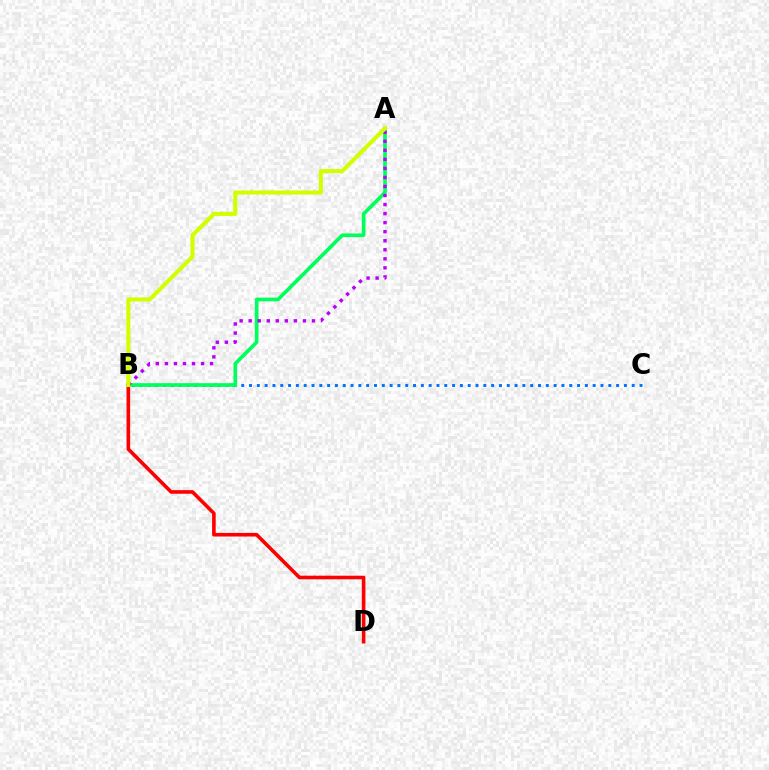{('B', 'C'): [{'color': '#0074ff', 'line_style': 'dotted', 'thickness': 2.12}], ('A', 'B'): [{'color': '#00ff5c', 'line_style': 'solid', 'thickness': 2.64}, {'color': '#b900ff', 'line_style': 'dotted', 'thickness': 2.46}, {'color': '#d1ff00', 'line_style': 'solid', 'thickness': 2.93}], ('B', 'D'): [{'color': '#ff0000', 'line_style': 'solid', 'thickness': 2.59}]}